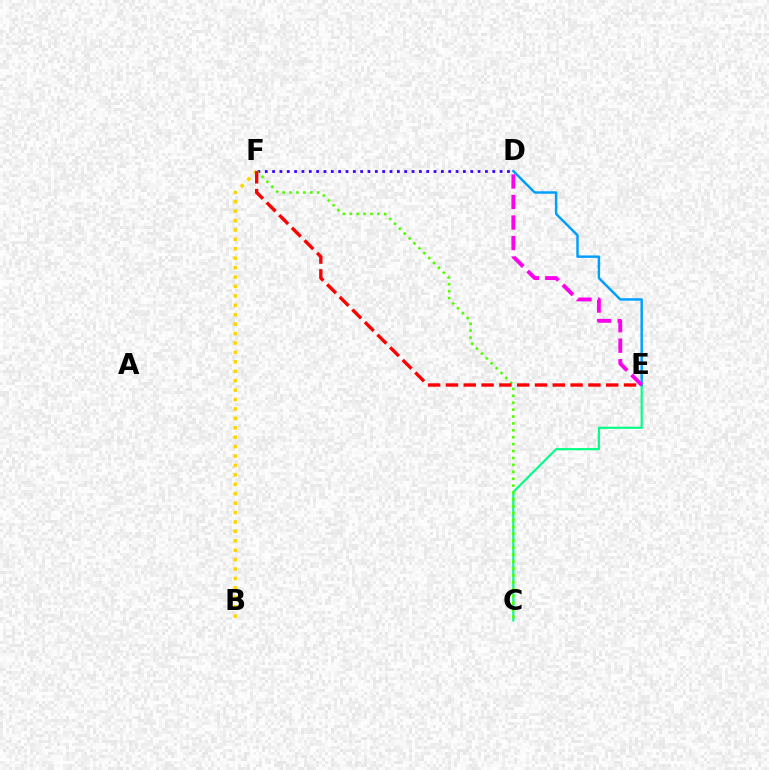{('C', 'E'): [{'color': '#00ff86', 'line_style': 'solid', 'thickness': 1.56}], ('B', 'F'): [{'color': '#ffd500', 'line_style': 'dotted', 'thickness': 2.56}], ('D', 'E'): [{'color': '#009eff', 'line_style': 'solid', 'thickness': 1.76}, {'color': '#ff00ed', 'line_style': 'dashed', 'thickness': 2.79}], ('D', 'F'): [{'color': '#3700ff', 'line_style': 'dotted', 'thickness': 1.99}], ('C', 'F'): [{'color': '#4fff00', 'line_style': 'dotted', 'thickness': 1.88}], ('E', 'F'): [{'color': '#ff0000', 'line_style': 'dashed', 'thickness': 2.42}]}